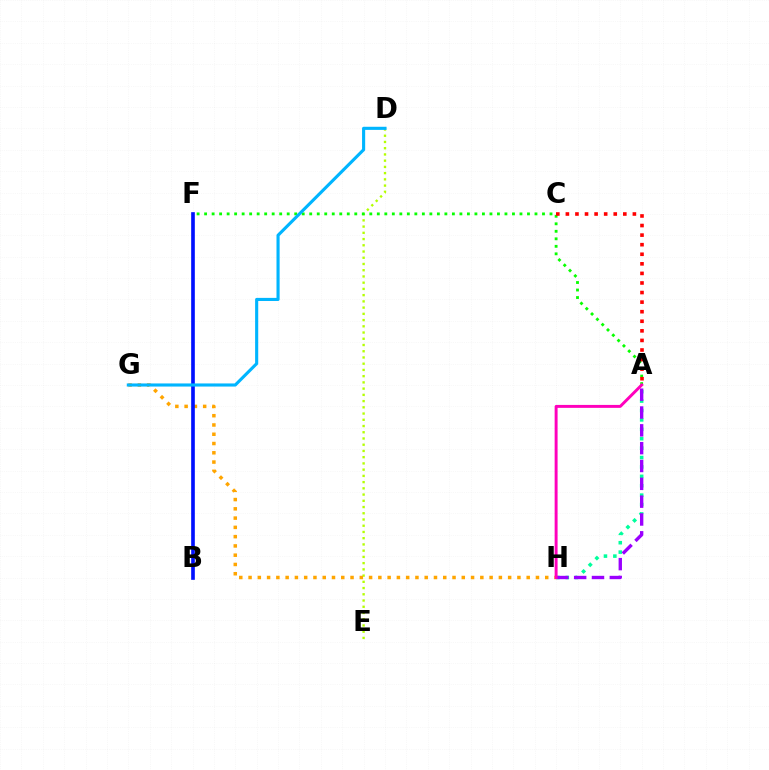{('D', 'E'): [{'color': '#b3ff00', 'line_style': 'dotted', 'thickness': 1.69}], ('G', 'H'): [{'color': '#ffa500', 'line_style': 'dotted', 'thickness': 2.52}], ('A', 'F'): [{'color': '#08ff00', 'line_style': 'dotted', 'thickness': 2.04}], ('A', 'H'): [{'color': '#00ff9d', 'line_style': 'dotted', 'thickness': 2.56}, {'color': '#9b00ff', 'line_style': 'dashed', 'thickness': 2.42}, {'color': '#ff00bd', 'line_style': 'solid', 'thickness': 2.12}], ('B', 'F'): [{'color': '#0010ff', 'line_style': 'solid', 'thickness': 2.63}], ('A', 'C'): [{'color': '#ff0000', 'line_style': 'dotted', 'thickness': 2.6}], ('D', 'G'): [{'color': '#00b5ff', 'line_style': 'solid', 'thickness': 2.24}]}